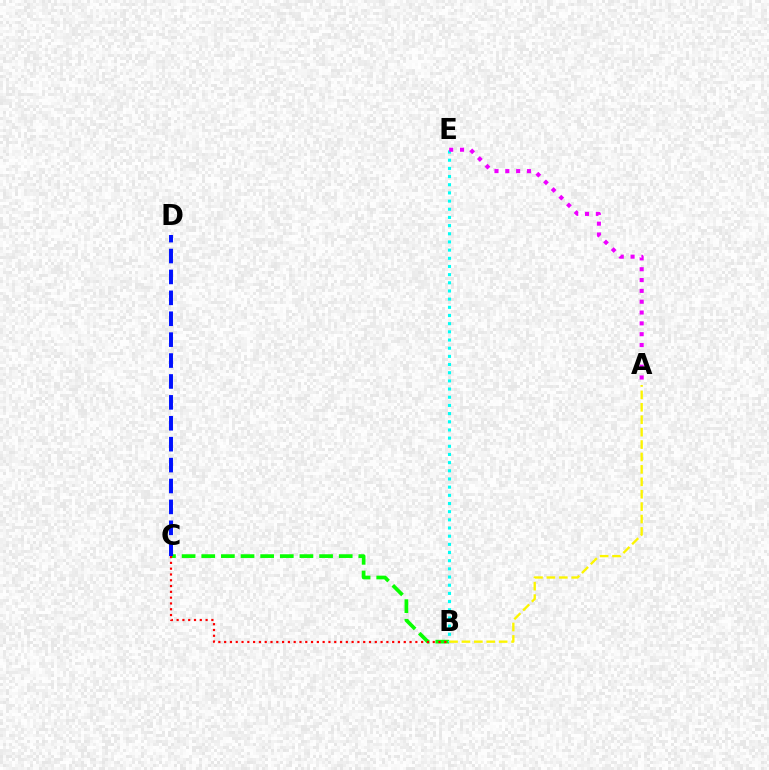{('B', 'C'): [{'color': '#08ff00', 'line_style': 'dashed', 'thickness': 2.67}, {'color': '#ff0000', 'line_style': 'dotted', 'thickness': 1.57}], ('C', 'D'): [{'color': '#0010ff', 'line_style': 'dashed', 'thickness': 2.84}], ('B', 'E'): [{'color': '#00fff6', 'line_style': 'dotted', 'thickness': 2.22}], ('A', 'E'): [{'color': '#ee00ff', 'line_style': 'dotted', 'thickness': 2.94}], ('A', 'B'): [{'color': '#fcf500', 'line_style': 'dashed', 'thickness': 1.69}]}